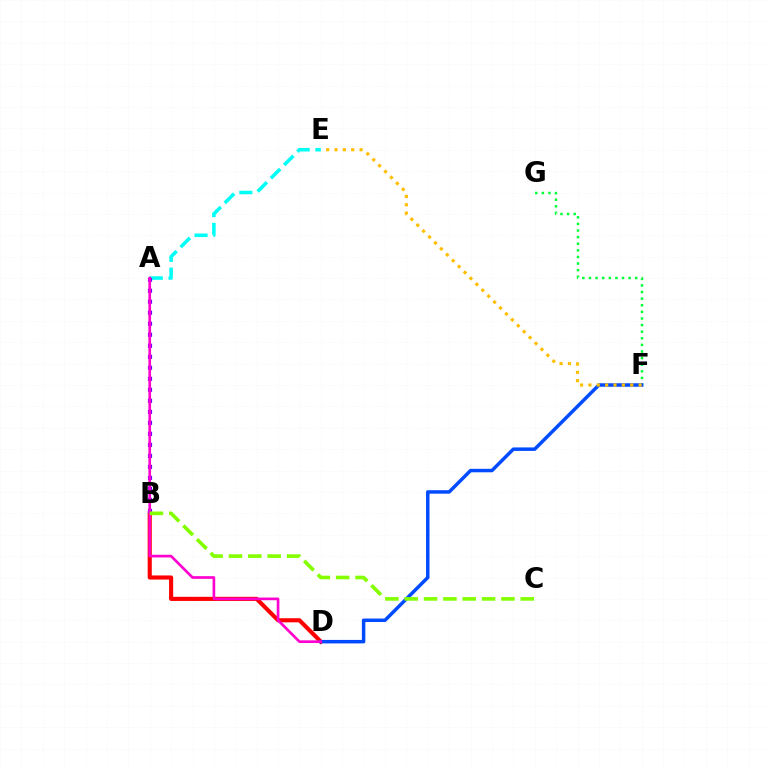{('F', 'G'): [{'color': '#00ff39', 'line_style': 'dotted', 'thickness': 1.79}], ('B', 'D'): [{'color': '#ff0000', 'line_style': 'solid', 'thickness': 2.97}], ('D', 'F'): [{'color': '#004bff', 'line_style': 'solid', 'thickness': 2.51}], ('A', 'E'): [{'color': '#00fff6', 'line_style': 'dashed', 'thickness': 2.55}], ('E', 'F'): [{'color': '#ffbd00', 'line_style': 'dotted', 'thickness': 2.27}], ('A', 'B'): [{'color': '#7200ff', 'line_style': 'dotted', 'thickness': 2.99}], ('A', 'D'): [{'color': '#ff00cf', 'line_style': 'solid', 'thickness': 1.92}], ('B', 'C'): [{'color': '#84ff00', 'line_style': 'dashed', 'thickness': 2.63}]}